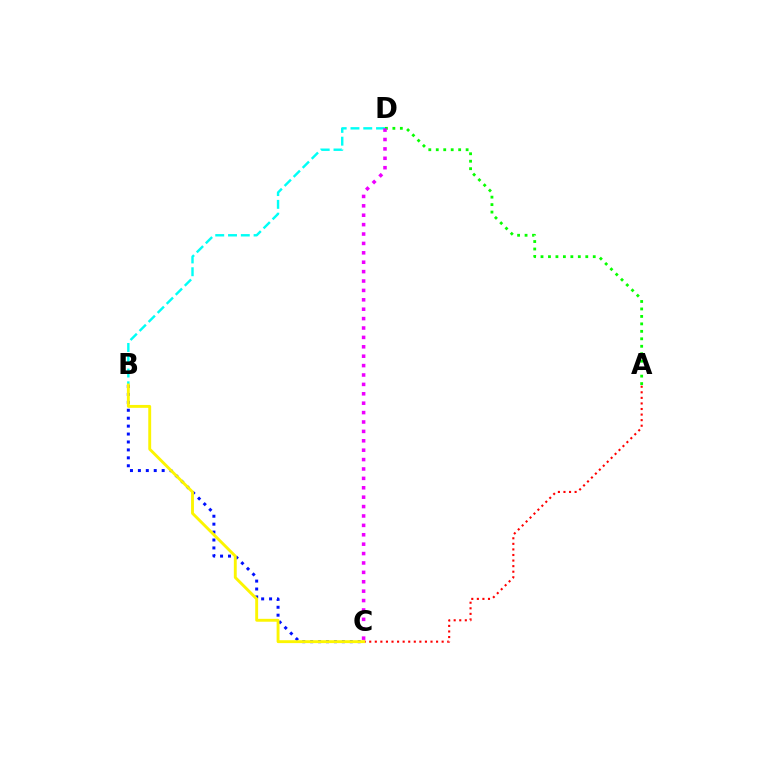{('A', 'D'): [{'color': '#08ff00', 'line_style': 'dotted', 'thickness': 2.03}], ('A', 'C'): [{'color': '#ff0000', 'line_style': 'dotted', 'thickness': 1.51}], ('B', 'C'): [{'color': '#0010ff', 'line_style': 'dotted', 'thickness': 2.15}, {'color': '#fcf500', 'line_style': 'solid', 'thickness': 2.08}], ('B', 'D'): [{'color': '#00fff6', 'line_style': 'dashed', 'thickness': 1.74}], ('C', 'D'): [{'color': '#ee00ff', 'line_style': 'dotted', 'thickness': 2.55}]}